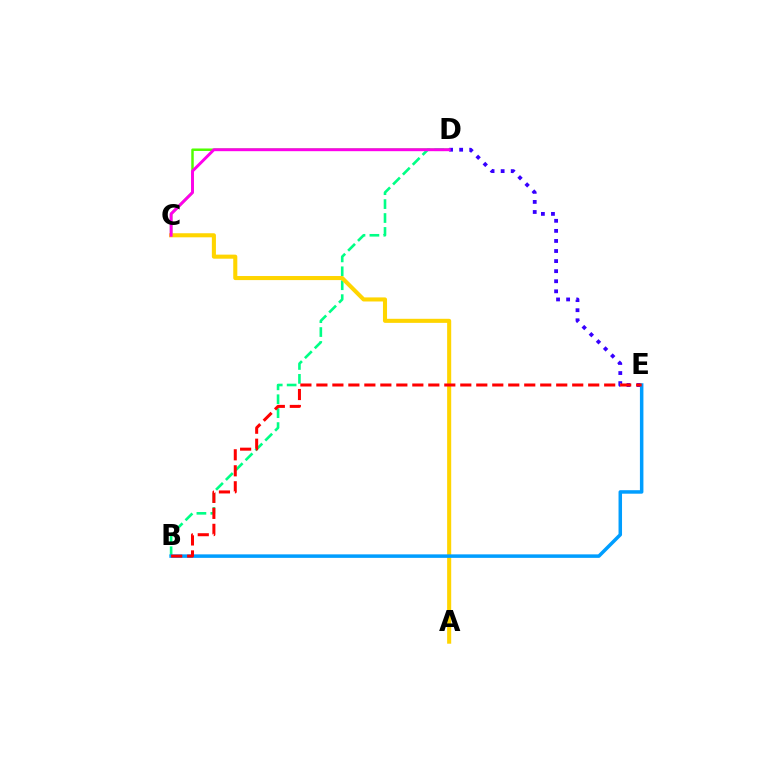{('C', 'D'): [{'color': '#4fff00', 'line_style': 'solid', 'thickness': 1.79}, {'color': '#ff00ed', 'line_style': 'solid', 'thickness': 2.1}], ('B', 'D'): [{'color': '#00ff86', 'line_style': 'dashed', 'thickness': 1.89}], ('D', 'E'): [{'color': '#3700ff', 'line_style': 'dotted', 'thickness': 2.74}], ('A', 'C'): [{'color': '#ffd500', 'line_style': 'solid', 'thickness': 2.93}], ('B', 'E'): [{'color': '#009eff', 'line_style': 'solid', 'thickness': 2.52}, {'color': '#ff0000', 'line_style': 'dashed', 'thickness': 2.17}]}